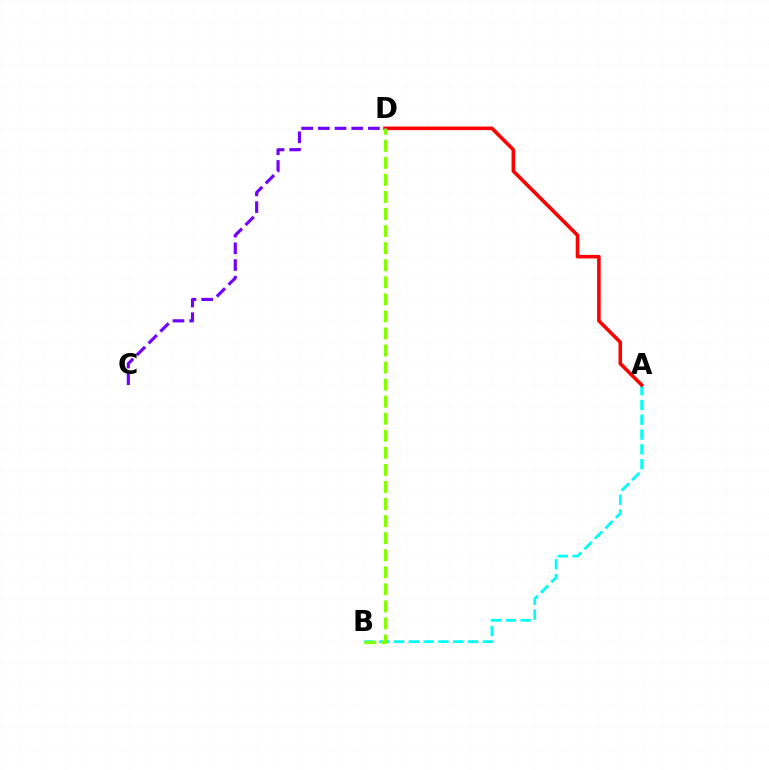{('A', 'B'): [{'color': '#00fff6', 'line_style': 'dashed', 'thickness': 2.01}], ('A', 'D'): [{'color': '#ff0000', 'line_style': 'solid', 'thickness': 2.57}], ('B', 'D'): [{'color': '#84ff00', 'line_style': 'dashed', 'thickness': 2.32}], ('C', 'D'): [{'color': '#7200ff', 'line_style': 'dashed', 'thickness': 2.27}]}